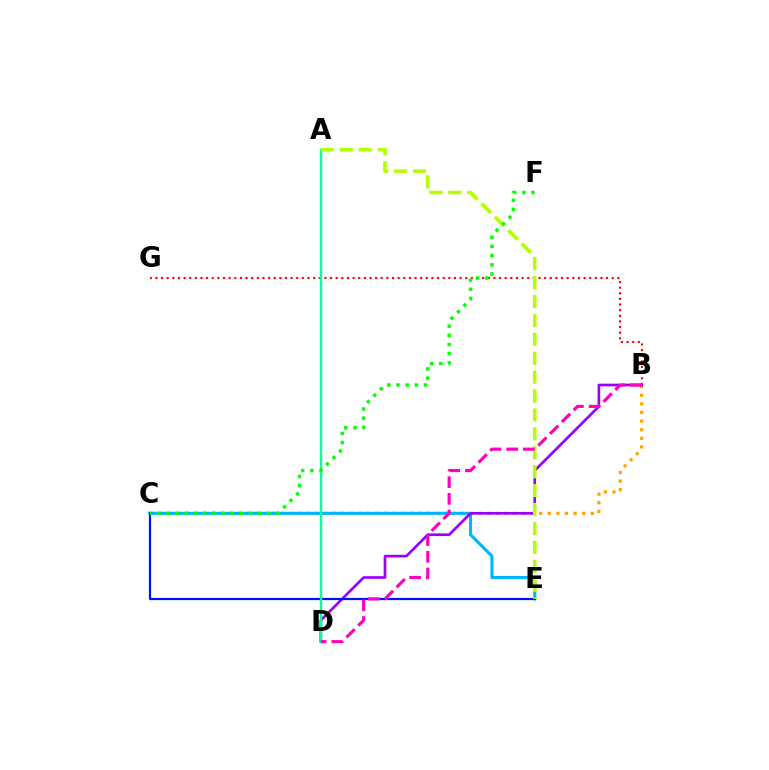{('B', 'C'): [{'color': '#ffa500', 'line_style': 'dotted', 'thickness': 2.34}], ('C', 'E'): [{'color': '#00b5ff', 'line_style': 'solid', 'thickness': 2.2}, {'color': '#0010ff', 'line_style': 'solid', 'thickness': 1.59}], ('B', 'G'): [{'color': '#ff0000', 'line_style': 'dotted', 'thickness': 1.53}], ('B', 'D'): [{'color': '#9b00ff', 'line_style': 'solid', 'thickness': 1.93}, {'color': '#ff00bd', 'line_style': 'dashed', 'thickness': 2.27}], ('A', 'D'): [{'color': '#00ff9d', 'line_style': 'solid', 'thickness': 1.69}], ('A', 'E'): [{'color': '#b3ff00', 'line_style': 'dashed', 'thickness': 2.57}], ('C', 'F'): [{'color': '#08ff00', 'line_style': 'dotted', 'thickness': 2.49}]}